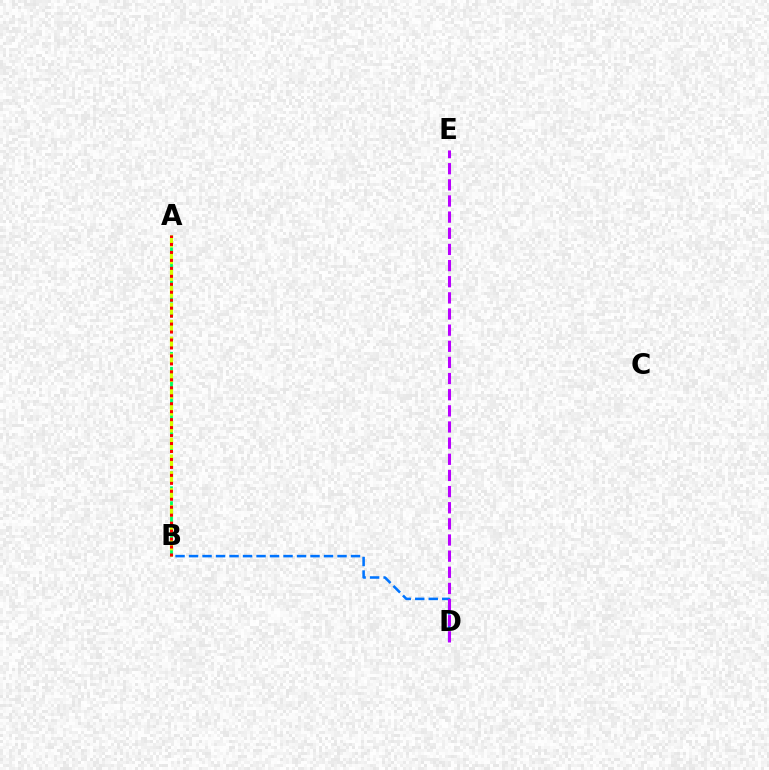{('B', 'D'): [{'color': '#0074ff', 'line_style': 'dashed', 'thickness': 1.83}], ('D', 'E'): [{'color': '#b900ff', 'line_style': 'dashed', 'thickness': 2.19}], ('A', 'B'): [{'color': '#00ff5c', 'line_style': 'dashed', 'thickness': 2.03}, {'color': '#d1ff00', 'line_style': 'dashed', 'thickness': 2.29}, {'color': '#ff0000', 'line_style': 'dotted', 'thickness': 2.16}]}